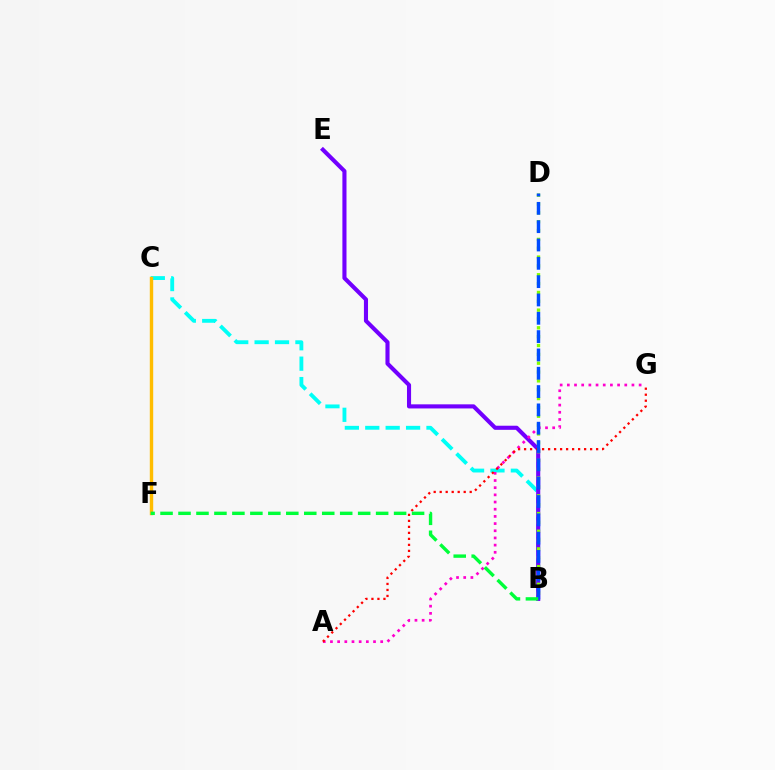{('B', 'C'): [{'color': '#00fff6', 'line_style': 'dashed', 'thickness': 2.77}], ('B', 'E'): [{'color': '#7200ff', 'line_style': 'solid', 'thickness': 2.95}], ('B', 'D'): [{'color': '#84ff00', 'line_style': 'dotted', 'thickness': 2.4}, {'color': '#004bff', 'line_style': 'dashed', 'thickness': 2.49}], ('A', 'G'): [{'color': '#ff00cf', 'line_style': 'dotted', 'thickness': 1.95}, {'color': '#ff0000', 'line_style': 'dotted', 'thickness': 1.63}], ('C', 'F'): [{'color': '#ffbd00', 'line_style': 'solid', 'thickness': 2.45}], ('B', 'F'): [{'color': '#00ff39', 'line_style': 'dashed', 'thickness': 2.44}]}